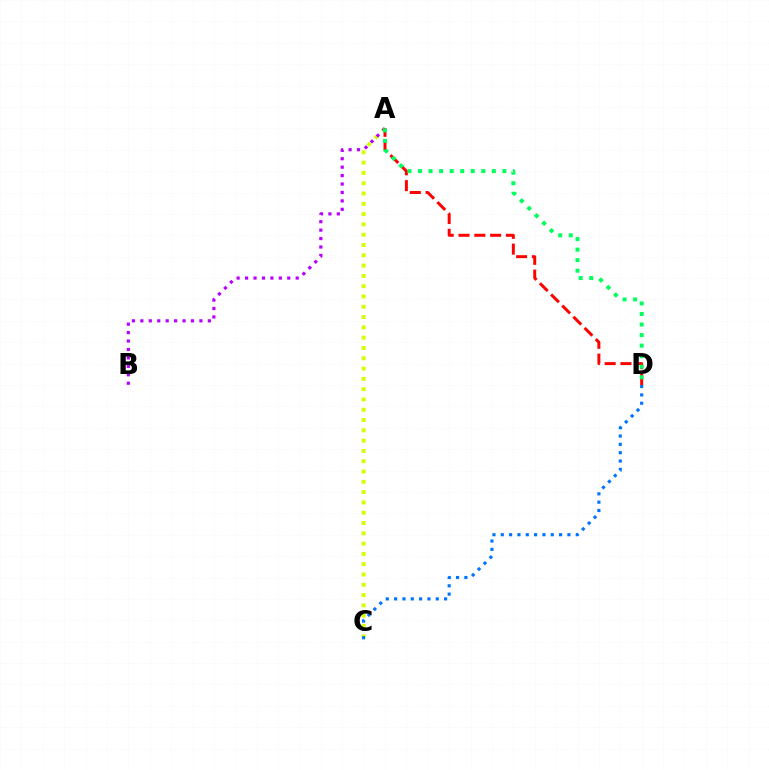{('A', 'C'): [{'color': '#d1ff00', 'line_style': 'dotted', 'thickness': 2.8}], ('A', 'B'): [{'color': '#b900ff', 'line_style': 'dotted', 'thickness': 2.29}], ('C', 'D'): [{'color': '#0074ff', 'line_style': 'dotted', 'thickness': 2.26}], ('A', 'D'): [{'color': '#ff0000', 'line_style': 'dashed', 'thickness': 2.15}, {'color': '#00ff5c', 'line_style': 'dotted', 'thickness': 2.87}]}